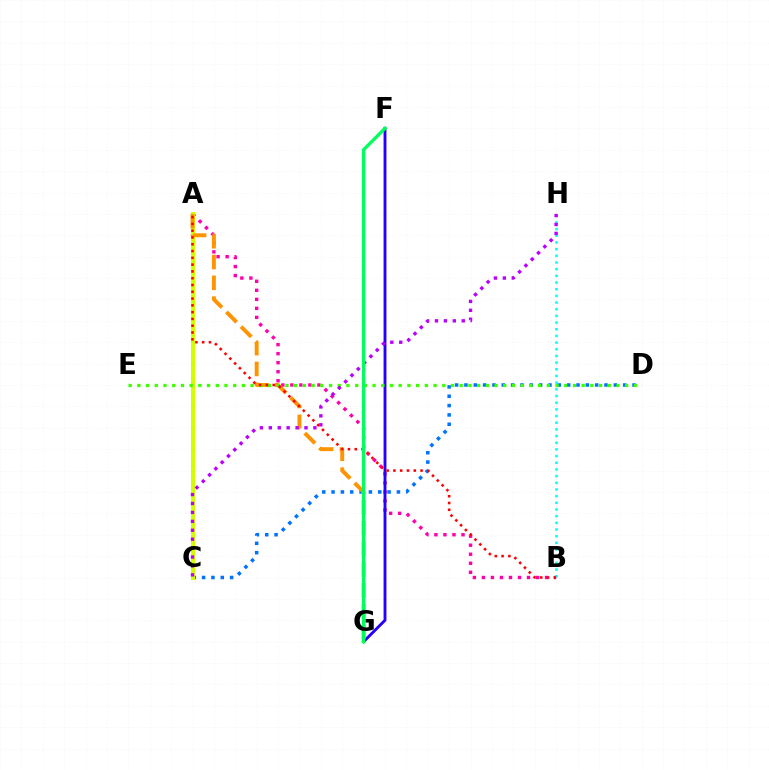{('C', 'D'): [{'color': '#0074ff', 'line_style': 'dotted', 'thickness': 2.54}], ('A', 'B'): [{'color': '#ff00ac', 'line_style': 'dotted', 'thickness': 2.45}, {'color': '#ff0000', 'line_style': 'dotted', 'thickness': 1.84}], ('B', 'H'): [{'color': '#00fff6', 'line_style': 'dotted', 'thickness': 1.81}], ('F', 'G'): [{'color': '#2500ff', 'line_style': 'solid', 'thickness': 2.06}, {'color': '#00ff5c', 'line_style': 'solid', 'thickness': 2.37}], ('A', 'C'): [{'color': '#d1ff00', 'line_style': 'solid', 'thickness': 2.91}], ('A', 'G'): [{'color': '#ff9400', 'line_style': 'dashed', 'thickness': 2.82}], ('D', 'E'): [{'color': '#3dff00', 'line_style': 'dotted', 'thickness': 2.37}], ('C', 'H'): [{'color': '#b900ff', 'line_style': 'dotted', 'thickness': 2.42}]}